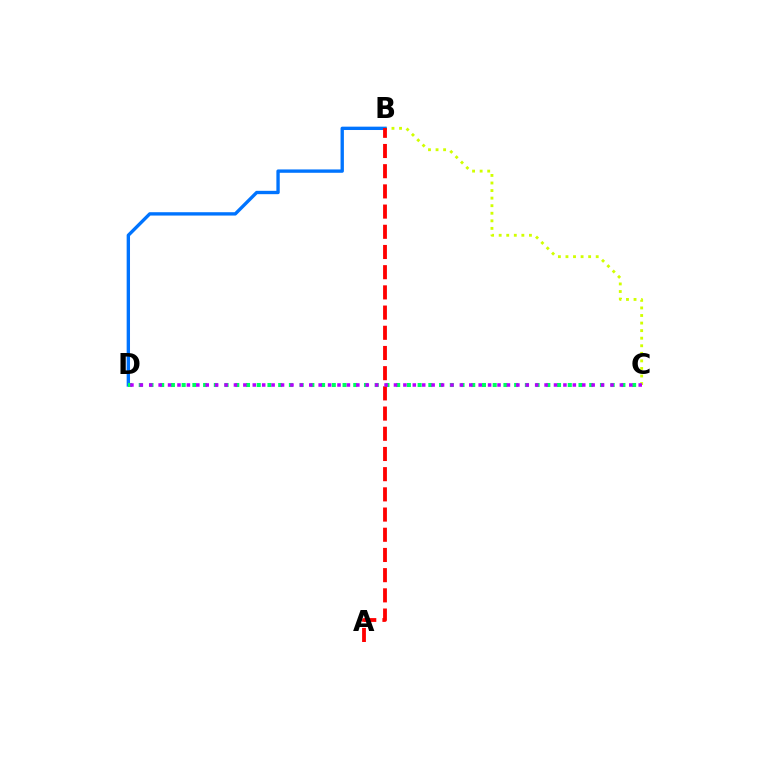{('B', 'C'): [{'color': '#d1ff00', 'line_style': 'dotted', 'thickness': 2.06}], ('B', 'D'): [{'color': '#0074ff', 'line_style': 'solid', 'thickness': 2.41}], ('C', 'D'): [{'color': '#00ff5c', 'line_style': 'dotted', 'thickness': 2.91}, {'color': '#b900ff', 'line_style': 'dotted', 'thickness': 2.56}], ('A', 'B'): [{'color': '#ff0000', 'line_style': 'dashed', 'thickness': 2.74}]}